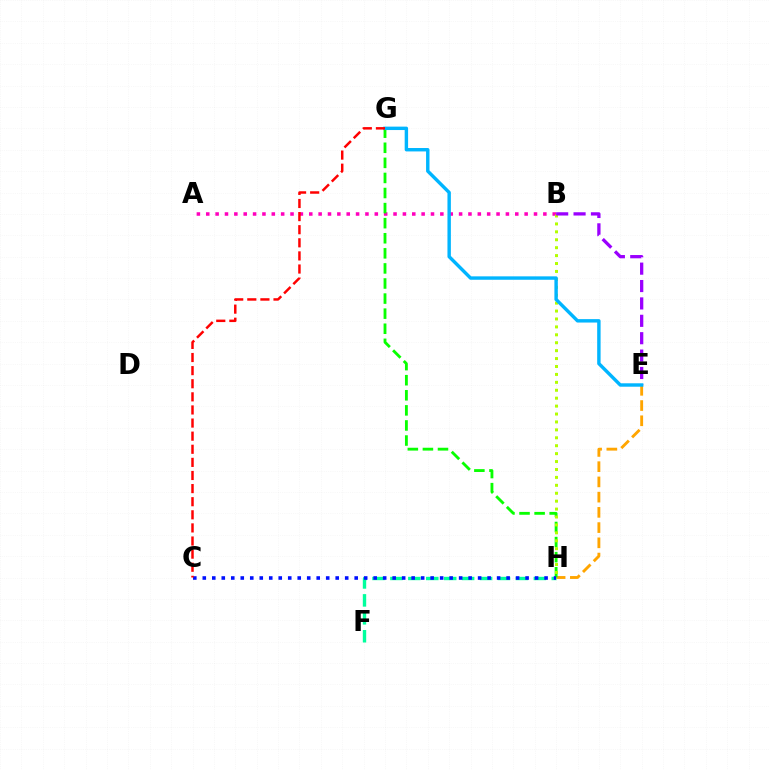{('A', 'B'): [{'color': '#ff00bd', 'line_style': 'dotted', 'thickness': 2.54}], ('E', 'H'): [{'color': '#ffa500', 'line_style': 'dashed', 'thickness': 2.07}], ('F', 'H'): [{'color': '#00ff9d', 'line_style': 'dashed', 'thickness': 2.44}], ('G', 'H'): [{'color': '#08ff00', 'line_style': 'dashed', 'thickness': 2.05}], ('B', 'H'): [{'color': '#b3ff00', 'line_style': 'dotted', 'thickness': 2.15}], ('C', 'H'): [{'color': '#0010ff', 'line_style': 'dotted', 'thickness': 2.58}], ('B', 'E'): [{'color': '#9b00ff', 'line_style': 'dashed', 'thickness': 2.36}], ('E', 'G'): [{'color': '#00b5ff', 'line_style': 'solid', 'thickness': 2.46}], ('C', 'G'): [{'color': '#ff0000', 'line_style': 'dashed', 'thickness': 1.78}]}